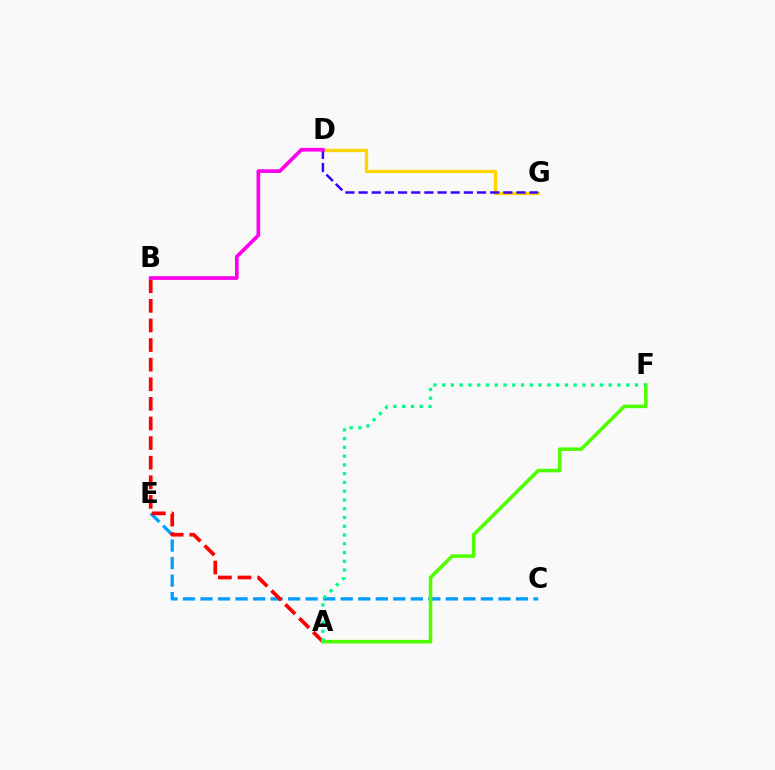{('C', 'E'): [{'color': '#009eff', 'line_style': 'dashed', 'thickness': 2.38}], ('D', 'G'): [{'color': '#ffd500', 'line_style': 'solid', 'thickness': 2.39}, {'color': '#3700ff', 'line_style': 'dashed', 'thickness': 1.79}], ('A', 'B'): [{'color': '#ff0000', 'line_style': 'dashed', 'thickness': 2.66}], ('A', 'F'): [{'color': '#4fff00', 'line_style': 'solid', 'thickness': 2.56}, {'color': '#00ff86', 'line_style': 'dotted', 'thickness': 2.38}], ('B', 'D'): [{'color': '#ff00ed', 'line_style': 'solid', 'thickness': 2.65}]}